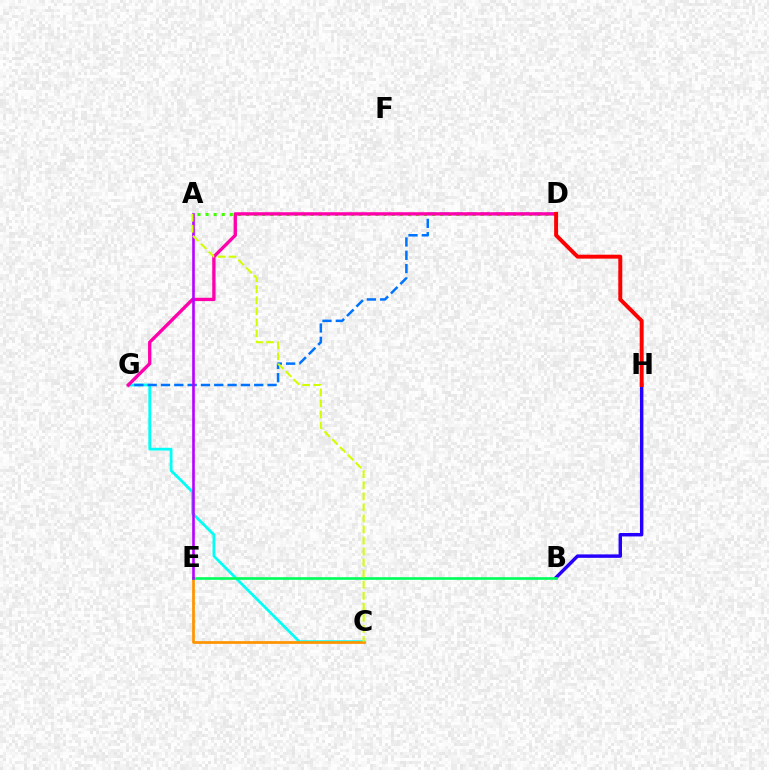{('C', 'G'): [{'color': '#00fff6', 'line_style': 'solid', 'thickness': 1.98}], ('C', 'E'): [{'color': '#ff9400', 'line_style': 'solid', 'thickness': 1.96}], ('D', 'G'): [{'color': '#0074ff', 'line_style': 'dashed', 'thickness': 1.81}, {'color': '#ff00ac', 'line_style': 'solid', 'thickness': 2.4}], ('A', 'D'): [{'color': '#3dff00', 'line_style': 'dotted', 'thickness': 2.2}], ('B', 'H'): [{'color': '#2500ff', 'line_style': 'solid', 'thickness': 2.48}], ('B', 'E'): [{'color': '#00ff5c', 'line_style': 'solid', 'thickness': 1.91}], ('A', 'E'): [{'color': '#b900ff', 'line_style': 'solid', 'thickness': 1.88}], ('A', 'C'): [{'color': '#d1ff00', 'line_style': 'dashed', 'thickness': 1.5}], ('D', 'H'): [{'color': '#ff0000', 'line_style': 'solid', 'thickness': 2.84}]}